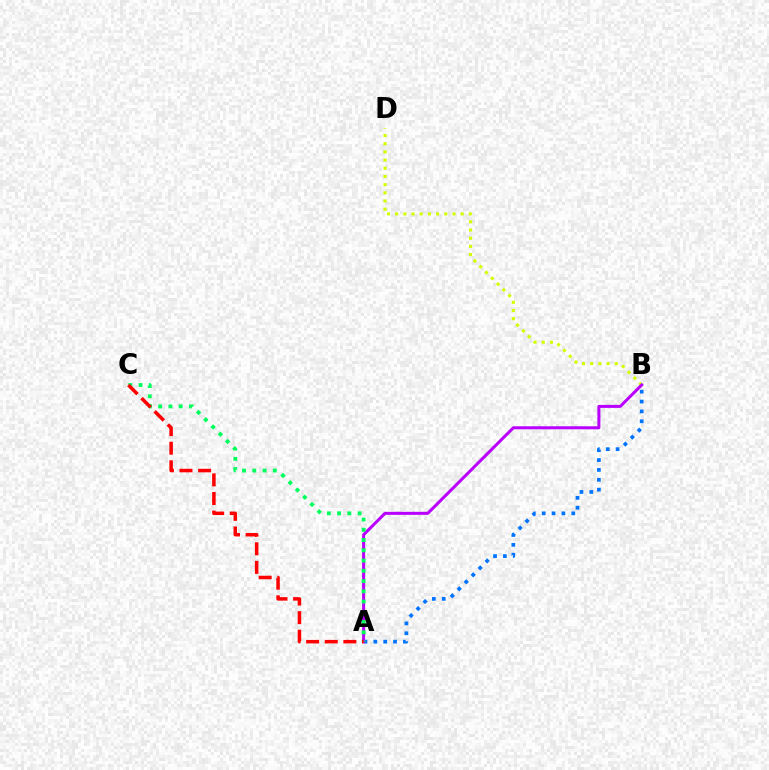{('A', 'B'): [{'color': '#0074ff', 'line_style': 'dotted', 'thickness': 2.68}, {'color': '#b900ff', 'line_style': 'solid', 'thickness': 2.17}], ('B', 'D'): [{'color': '#d1ff00', 'line_style': 'dotted', 'thickness': 2.22}], ('A', 'C'): [{'color': '#00ff5c', 'line_style': 'dotted', 'thickness': 2.79}, {'color': '#ff0000', 'line_style': 'dashed', 'thickness': 2.53}]}